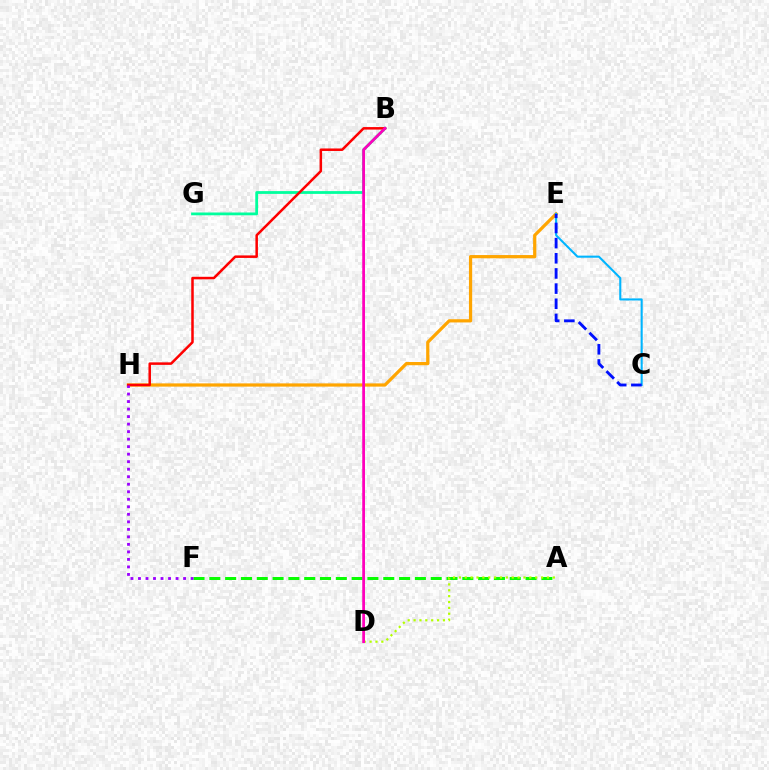{('A', 'F'): [{'color': '#08ff00', 'line_style': 'dashed', 'thickness': 2.15}], ('B', 'G'): [{'color': '#00ff9d', 'line_style': 'solid', 'thickness': 2.0}], ('E', 'H'): [{'color': '#ffa500', 'line_style': 'solid', 'thickness': 2.32}], ('B', 'H'): [{'color': '#ff0000', 'line_style': 'solid', 'thickness': 1.81}], ('C', 'E'): [{'color': '#00b5ff', 'line_style': 'solid', 'thickness': 1.5}, {'color': '#0010ff', 'line_style': 'dashed', 'thickness': 2.06}], ('F', 'H'): [{'color': '#9b00ff', 'line_style': 'dotted', 'thickness': 2.04}], ('A', 'D'): [{'color': '#b3ff00', 'line_style': 'dotted', 'thickness': 1.6}], ('B', 'D'): [{'color': '#ff00bd', 'line_style': 'solid', 'thickness': 1.98}]}